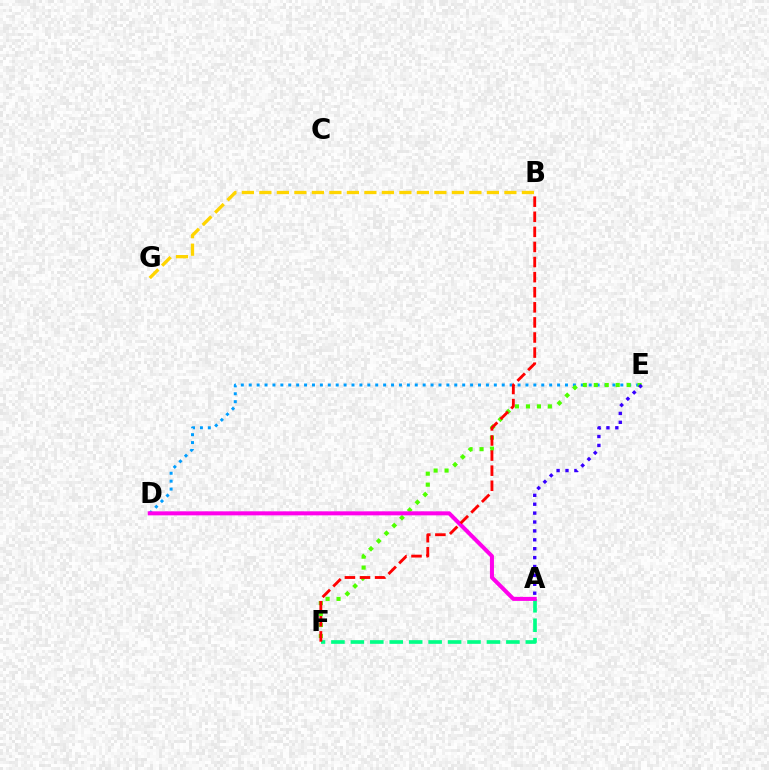{('B', 'G'): [{'color': '#ffd500', 'line_style': 'dashed', 'thickness': 2.38}], ('D', 'E'): [{'color': '#009eff', 'line_style': 'dotted', 'thickness': 2.15}], ('E', 'F'): [{'color': '#4fff00', 'line_style': 'dotted', 'thickness': 2.98}], ('A', 'F'): [{'color': '#00ff86', 'line_style': 'dashed', 'thickness': 2.64}], ('A', 'D'): [{'color': '#ff00ed', 'line_style': 'solid', 'thickness': 2.9}], ('B', 'F'): [{'color': '#ff0000', 'line_style': 'dashed', 'thickness': 2.05}], ('A', 'E'): [{'color': '#3700ff', 'line_style': 'dotted', 'thickness': 2.42}]}